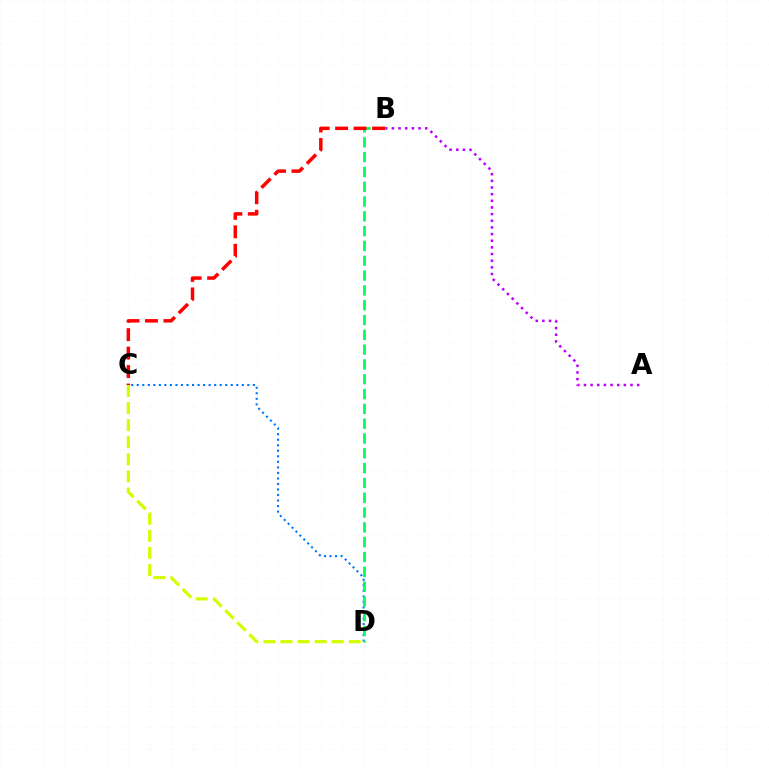{('C', 'D'): [{'color': '#0074ff', 'line_style': 'dotted', 'thickness': 1.5}, {'color': '#d1ff00', 'line_style': 'dashed', 'thickness': 2.32}], ('A', 'B'): [{'color': '#b900ff', 'line_style': 'dotted', 'thickness': 1.81}], ('B', 'D'): [{'color': '#00ff5c', 'line_style': 'dashed', 'thickness': 2.01}], ('B', 'C'): [{'color': '#ff0000', 'line_style': 'dashed', 'thickness': 2.51}]}